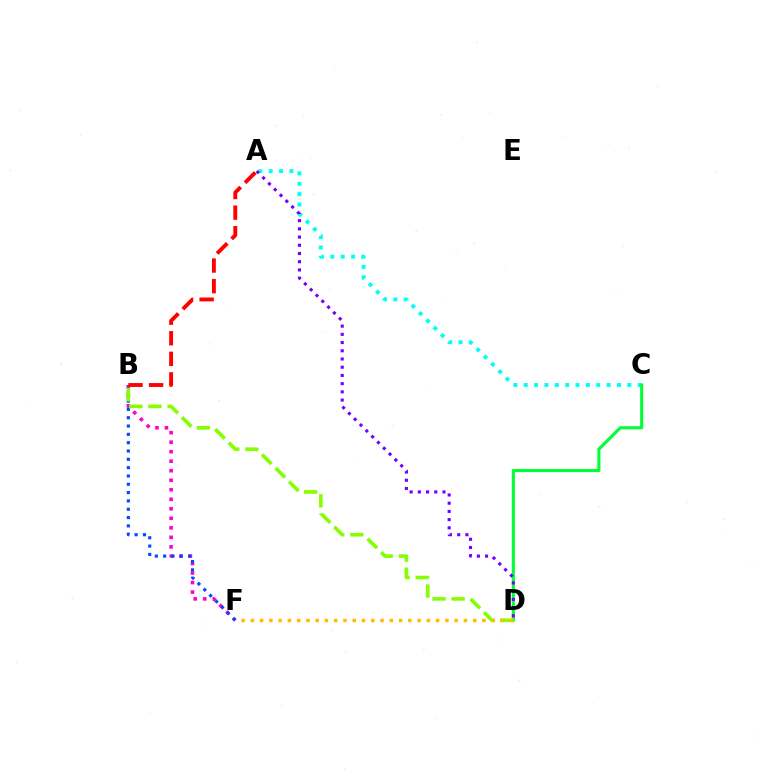{('B', 'F'): [{'color': '#ff00cf', 'line_style': 'dotted', 'thickness': 2.59}, {'color': '#004bff', 'line_style': 'dotted', 'thickness': 2.26}], ('A', 'C'): [{'color': '#00fff6', 'line_style': 'dotted', 'thickness': 2.82}], ('C', 'D'): [{'color': '#00ff39', 'line_style': 'solid', 'thickness': 2.22}], ('A', 'D'): [{'color': '#7200ff', 'line_style': 'dotted', 'thickness': 2.23}], ('B', 'D'): [{'color': '#84ff00', 'line_style': 'dashed', 'thickness': 2.6}], ('A', 'B'): [{'color': '#ff0000', 'line_style': 'dashed', 'thickness': 2.8}], ('D', 'F'): [{'color': '#ffbd00', 'line_style': 'dotted', 'thickness': 2.52}]}